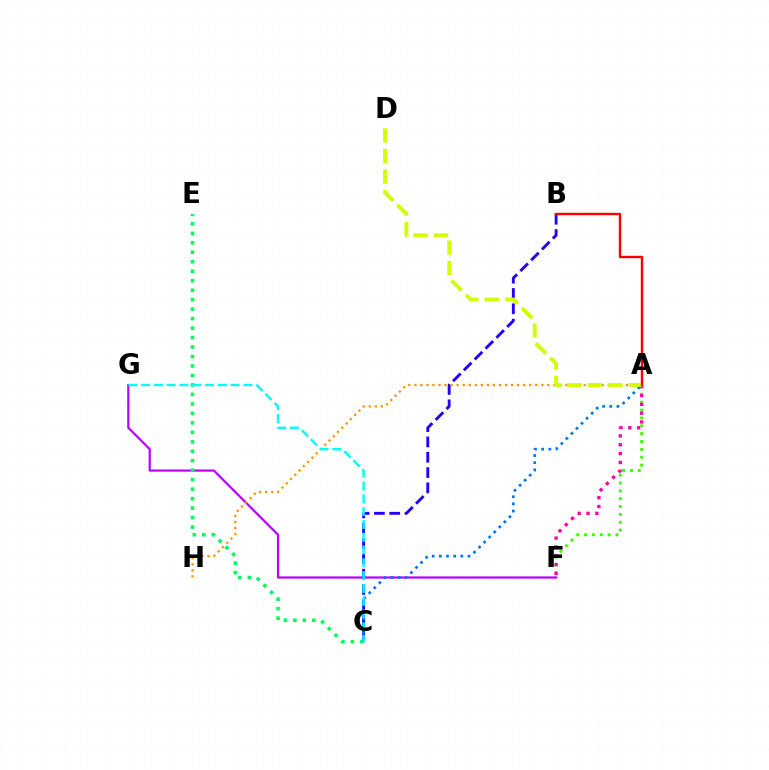{('F', 'G'): [{'color': '#b900ff', 'line_style': 'solid', 'thickness': 1.59}], ('B', 'C'): [{'color': '#2500ff', 'line_style': 'dashed', 'thickness': 2.08}], ('A', 'F'): [{'color': '#3dff00', 'line_style': 'dotted', 'thickness': 2.14}, {'color': '#ff00ac', 'line_style': 'dotted', 'thickness': 2.4}], ('A', 'H'): [{'color': '#ff9400', 'line_style': 'dotted', 'thickness': 1.64}], ('C', 'E'): [{'color': '#00ff5c', 'line_style': 'dotted', 'thickness': 2.57}], ('A', 'C'): [{'color': '#0074ff', 'line_style': 'dotted', 'thickness': 1.94}], ('C', 'G'): [{'color': '#00fff6', 'line_style': 'dashed', 'thickness': 1.74}], ('A', 'D'): [{'color': '#d1ff00', 'line_style': 'dashed', 'thickness': 2.78}], ('A', 'B'): [{'color': '#ff0000', 'line_style': 'solid', 'thickness': 1.73}]}